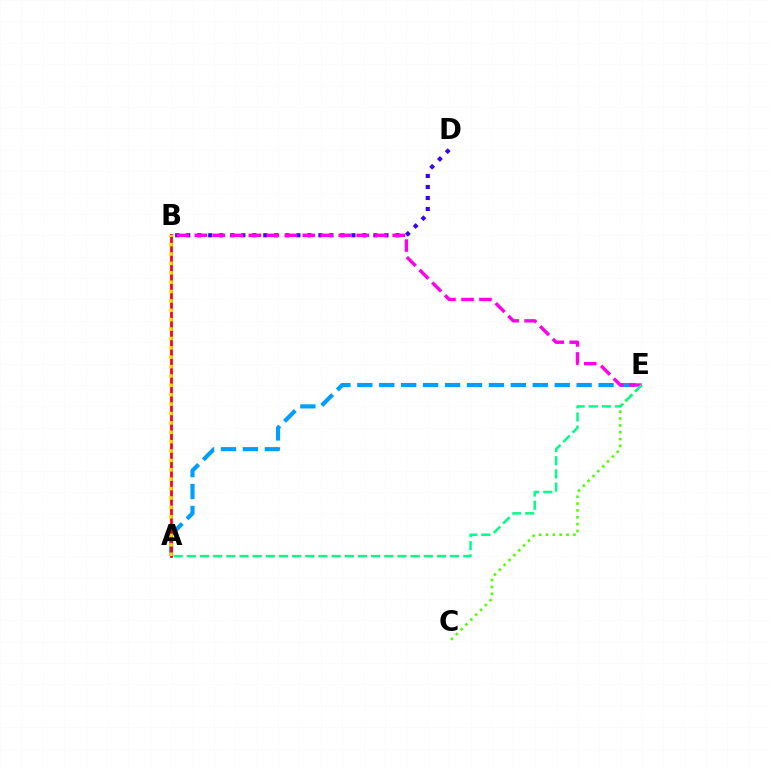{('C', 'E'): [{'color': '#4fff00', 'line_style': 'dotted', 'thickness': 1.86}], ('A', 'E'): [{'color': '#009eff', 'line_style': 'dashed', 'thickness': 2.98}, {'color': '#00ff86', 'line_style': 'dashed', 'thickness': 1.79}], ('A', 'B'): [{'color': '#ff0000', 'line_style': 'solid', 'thickness': 1.96}, {'color': '#ffd500', 'line_style': 'dotted', 'thickness': 2.55}], ('B', 'D'): [{'color': '#3700ff', 'line_style': 'dotted', 'thickness': 2.99}], ('B', 'E'): [{'color': '#ff00ed', 'line_style': 'dashed', 'thickness': 2.44}]}